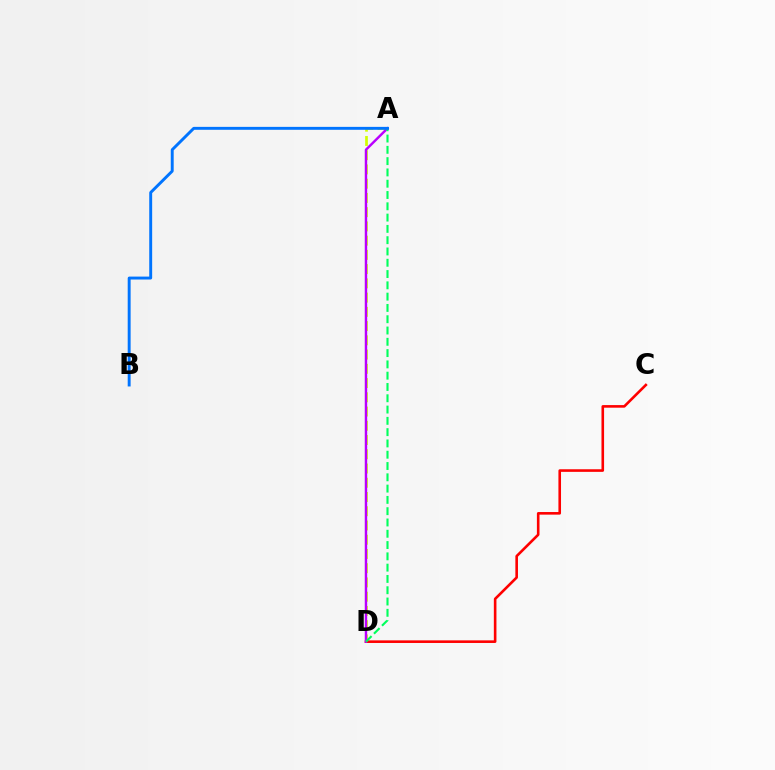{('A', 'D'): [{'color': '#d1ff00', 'line_style': 'dashed', 'thickness': 1.93}, {'color': '#b900ff', 'line_style': 'solid', 'thickness': 1.75}, {'color': '#00ff5c', 'line_style': 'dashed', 'thickness': 1.53}], ('C', 'D'): [{'color': '#ff0000', 'line_style': 'solid', 'thickness': 1.87}], ('A', 'B'): [{'color': '#0074ff', 'line_style': 'solid', 'thickness': 2.1}]}